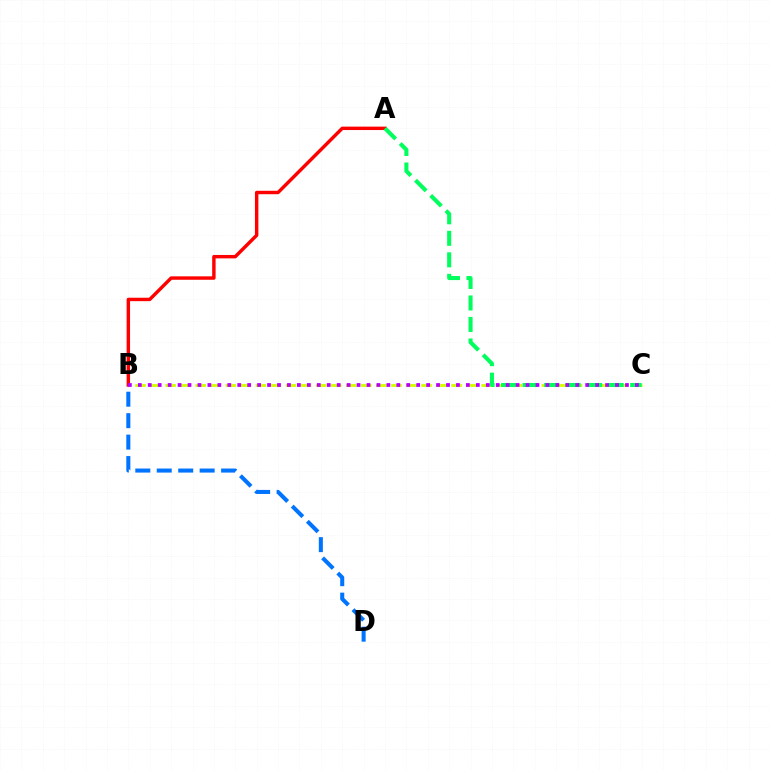{('A', 'B'): [{'color': '#ff0000', 'line_style': 'solid', 'thickness': 2.47}], ('B', 'C'): [{'color': '#d1ff00', 'line_style': 'dashed', 'thickness': 2.04}, {'color': '#b900ff', 'line_style': 'dotted', 'thickness': 2.7}], ('A', 'C'): [{'color': '#00ff5c', 'line_style': 'dashed', 'thickness': 2.92}], ('B', 'D'): [{'color': '#0074ff', 'line_style': 'dashed', 'thickness': 2.91}]}